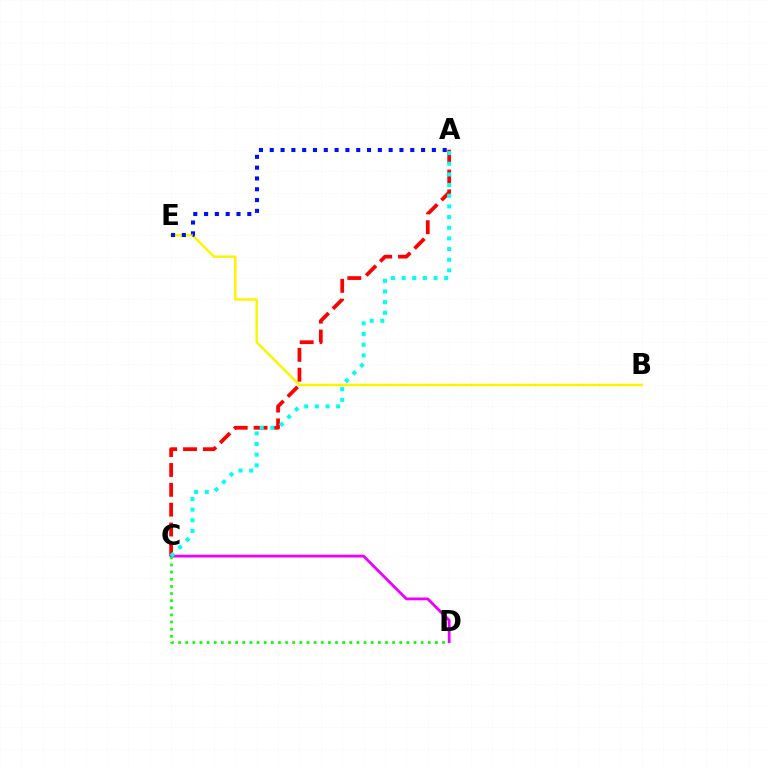{('B', 'E'): [{'color': '#fcf500', 'line_style': 'solid', 'thickness': 1.78}], ('A', 'E'): [{'color': '#0010ff', 'line_style': 'dotted', 'thickness': 2.94}], ('A', 'C'): [{'color': '#ff0000', 'line_style': 'dashed', 'thickness': 2.7}, {'color': '#00fff6', 'line_style': 'dotted', 'thickness': 2.9}], ('C', 'D'): [{'color': '#ee00ff', 'line_style': 'solid', 'thickness': 2.02}, {'color': '#08ff00', 'line_style': 'dotted', 'thickness': 1.94}]}